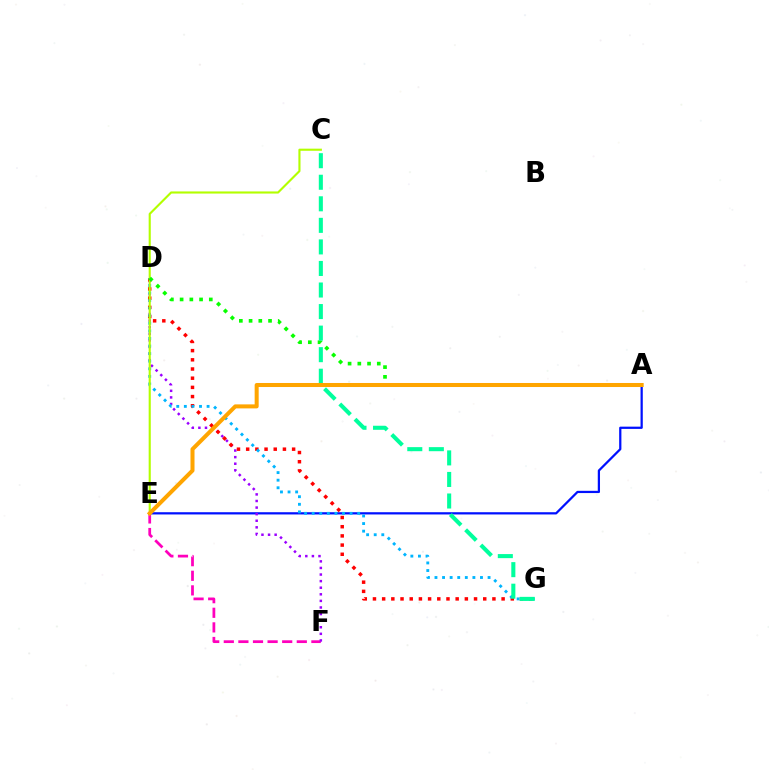{('A', 'E'): [{'color': '#0010ff', 'line_style': 'solid', 'thickness': 1.61}, {'color': '#ffa500', 'line_style': 'solid', 'thickness': 2.89}], ('E', 'F'): [{'color': '#ff00bd', 'line_style': 'dashed', 'thickness': 1.98}], ('D', 'F'): [{'color': '#9b00ff', 'line_style': 'dotted', 'thickness': 1.79}], ('D', 'G'): [{'color': '#ff0000', 'line_style': 'dotted', 'thickness': 2.5}, {'color': '#00b5ff', 'line_style': 'dotted', 'thickness': 2.06}], ('C', 'E'): [{'color': '#b3ff00', 'line_style': 'solid', 'thickness': 1.53}], ('A', 'D'): [{'color': '#08ff00', 'line_style': 'dotted', 'thickness': 2.64}], ('C', 'G'): [{'color': '#00ff9d', 'line_style': 'dashed', 'thickness': 2.93}]}